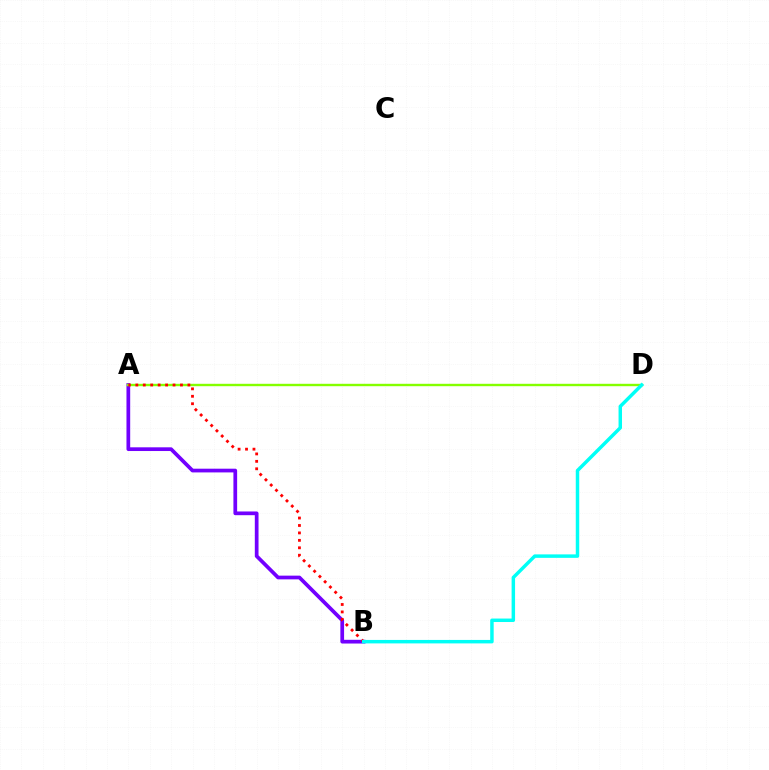{('A', 'B'): [{'color': '#7200ff', 'line_style': 'solid', 'thickness': 2.68}, {'color': '#ff0000', 'line_style': 'dotted', 'thickness': 2.02}], ('A', 'D'): [{'color': '#84ff00', 'line_style': 'solid', 'thickness': 1.73}], ('B', 'D'): [{'color': '#00fff6', 'line_style': 'solid', 'thickness': 2.49}]}